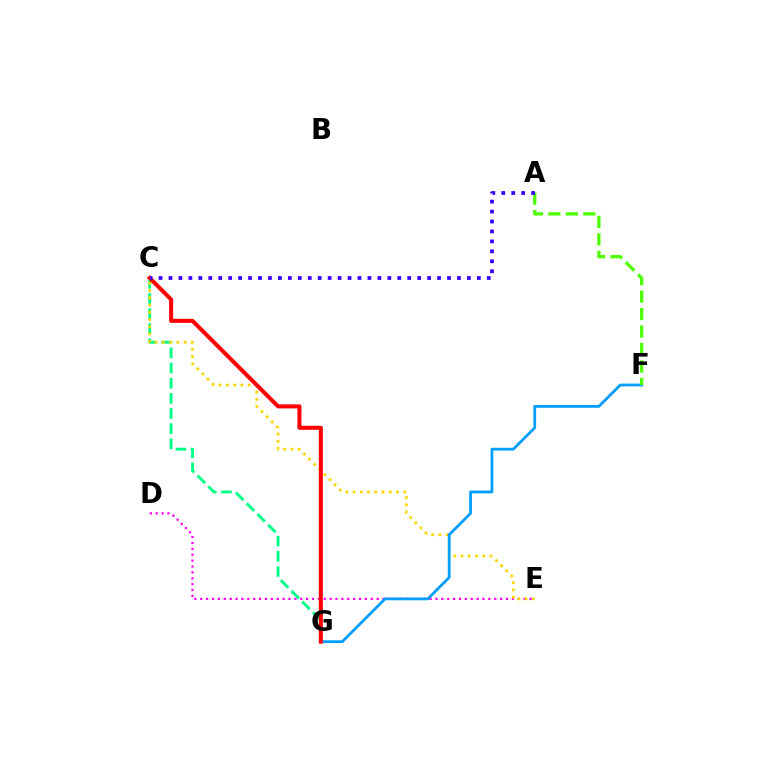{('D', 'E'): [{'color': '#ff00ed', 'line_style': 'dotted', 'thickness': 1.6}], ('C', 'G'): [{'color': '#00ff86', 'line_style': 'dashed', 'thickness': 2.06}, {'color': '#ff0000', 'line_style': 'solid', 'thickness': 2.91}], ('C', 'E'): [{'color': '#ffd500', 'line_style': 'dotted', 'thickness': 1.97}], ('F', 'G'): [{'color': '#009eff', 'line_style': 'solid', 'thickness': 2.0}], ('A', 'F'): [{'color': '#4fff00', 'line_style': 'dashed', 'thickness': 2.38}], ('A', 'C'): [{'color': '#3700ff', 'line_style': 'dotted', 'thickness': 2.7}]}